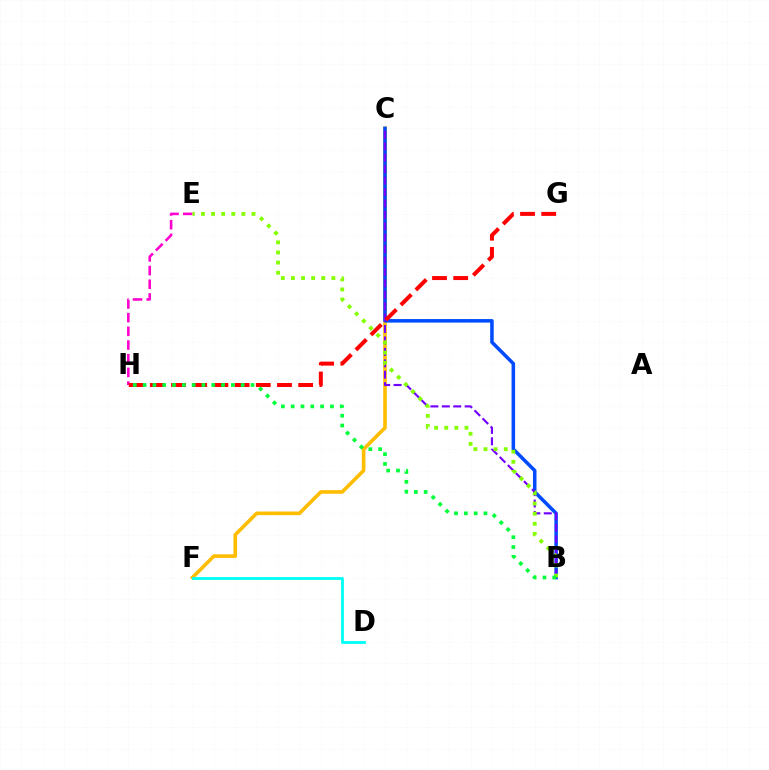{('C', 'F'): [{'color': '#ffbd00', 'line_style': 'solid', 'thickness': 2.6}], ('B', 'C'): [{'color': '#004bff', 'line_style': 'solid', 'thickness': 2.54}, {'color': '#7200ff', 'line_style': 'dashed', 'thickness': 1.55}], ('E', 'H'): [{'color': '#ff00cf', 'line_style': 'dashed', 'thickness': 1.86}], ('B', 'E'): [{'color': '#84ff00', 'line_style': 'dotted', 'thickness': 2.75}], ('D', 'F'): [{'color': '#00fff6', 'line_style': 'solid', 'thickness': 2.02}], ('G', 'H'): [{'color': '#ff0000', 'line_style': 'dashed', 'thickness': 2.88}], ('B', 'H'): [{'color': '#00ff39', 'line_style': 'dotted', 'thickness': 2.67}]}